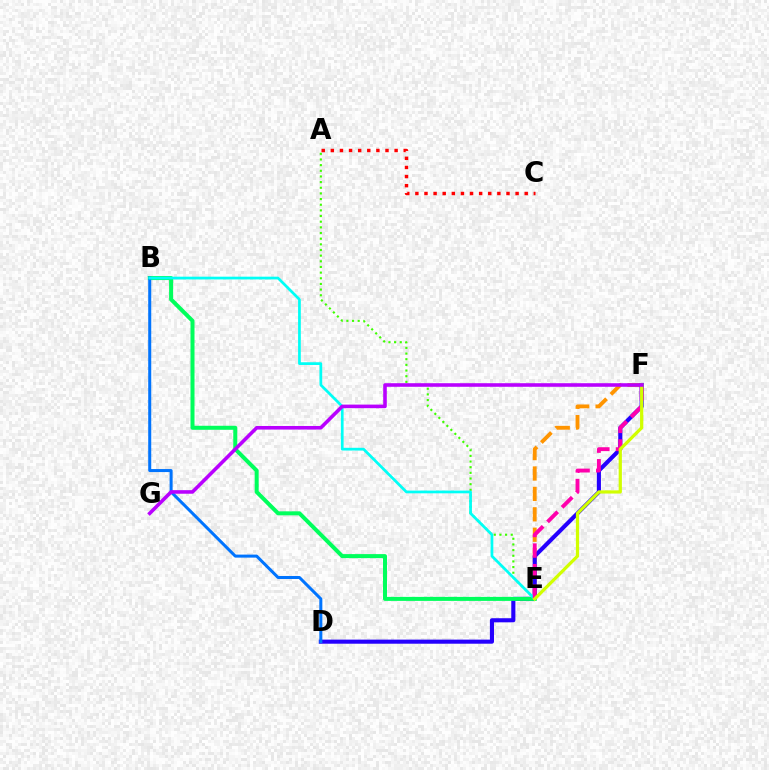{('A', 'E'): [{'color': '#3dff00', 'line_style': 'dotted', 'thickness': 1.54}], ('E', 'F'): [{'color': '#ff9400', 'line_style': 'dashed', 'thickness': 2.77}, {'color': '#ff00ac', 'line_style': 'dashed', 'thickness': 2.79}, {'color': '#d1ff00', 'line_style': 'solid', 'thickness': 2.32}], ('D', 'F'): [{'color': '#2500ff', 'line_style': 'solid', 'thickness': 2.95}], ('B', 'E'): [{'color': '#00ff5c', 'line_style': 'solid', 'thickness': 2.89}, {'color': '#00fff6', 'line_style': 'solid', 'thickness': 1.97}], ('B', 'D'): [{'color': '#0074ff', 'line_style': 'solid', 'thickness': 2.18}], ('A', 'C'): [{'color': '#ff0000', 'line_style': 'dotted', 'thickness': 2.48}], ('F', 'G'): [{'color': '#b900ff', 'line_style': 'solid', 'thickness': 2.58}]}